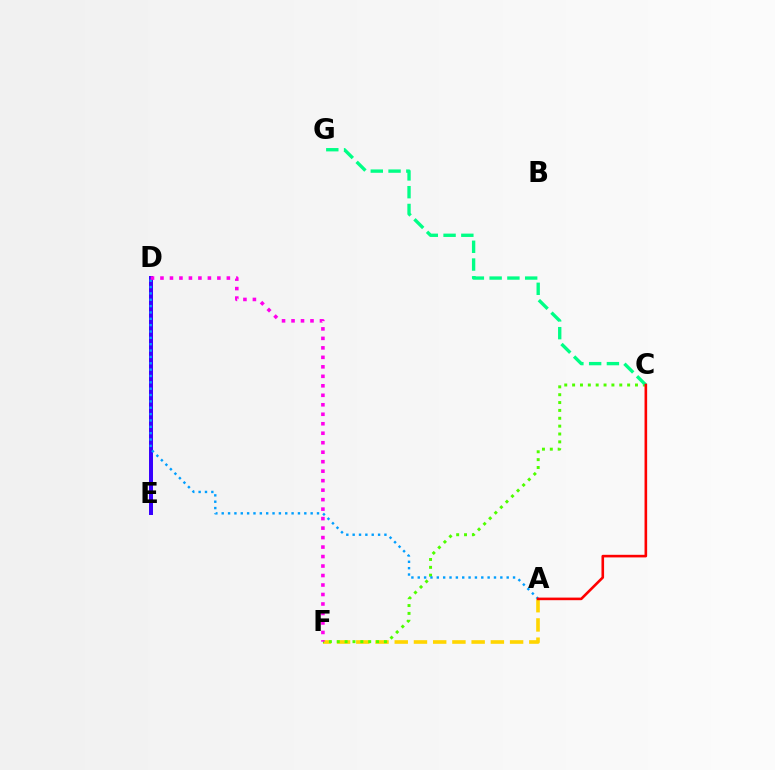{('A', 'F'): [{'color': '#ffd500', 'line_style': 'dashed', 'thickness': 2.61}], ('C', 'F'): [{'color': '#4fff00', 'line_style': 'dotted', 'thickness': 2.14}], ('D', 'E'): [{'color': '#3700ff', 'line_style': 'solid', 'thickness': 2.87}], ('A', 'D'): [{'color': '#009eff', 'line_style': 'dotted', 'thickness': 1.73}], ('D', 'F'): [{'color': '#ff00ed', 'line_style': 'dotted', 'thickness': 2.58}], ('C', 'G'): [{'color': '#00ff86', 'line_style': 'dashed', 'thickness': 2.41}], ('A', 'C'): [{'color': '#ff0000', 'line_style': 'solid', 'thickness': 1.88}]}